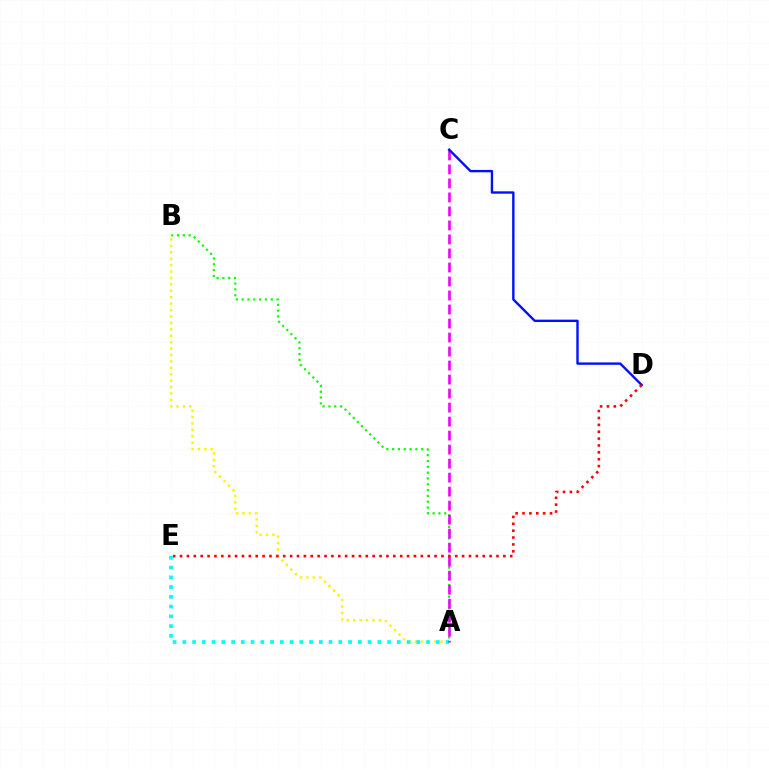{('A', 'B'): [{'color': '#fcf500', 'line_style': 'dotted', 'thickness': 1.74}, {'color': '#08ff00', 'line_style': 'dotted', 'thickness': 1.58}], ('A', 'E'): [{'color': '#00fff6', 'line_style': 'dotted', 'thickness': 2.65}], ('A', 'C'): [{'color': '#ee00ff', 'line_style': 'dashed', 'thickness': 1.9}], ('C', 'D'): [{'color': '#0010ff', 'line_style': 'solid', 'thickness': 1.71}], ('D', 'E'): [{'color': '#ff0000', 'line_style': 'dotted', 'thickness': 1.87}]}